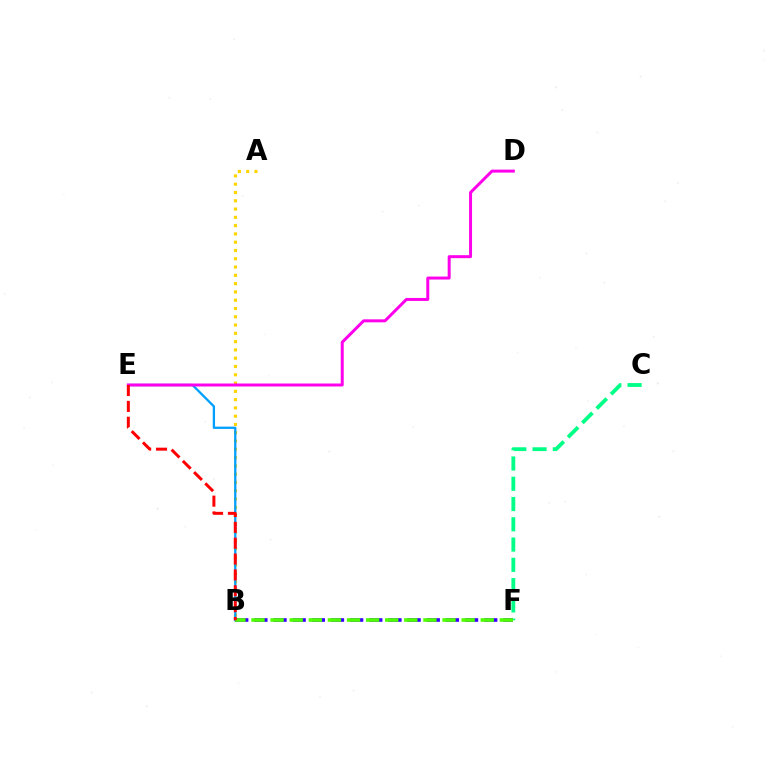{('A', 'B'): [{'color': '#ffd500', 'line_style': 'dotted', 'thickness': 2.25}], ('B', 'E'): [{'color': '#009eff', 'line_style': 'solid', 'thickness': 1.65}, {'color': '#ff0000', 'line_style': 'dashed', 'thickness': 2.15}], ('C', 'F'): [{'color': '#00ff86', 'line_style': 'dashed', 'thickness': 2.75}], ('D', 'E'): [{'color': '#ff00ed', 'line_style': 'solid', 'thickness': 2.15}], ('B', 'F'): [{'color': '#3700ff', 'line_style': 'dashed', 'thickness': 2.6}, {'color': '#4fff00', 'line_style': 'dashed', 'thickness': 2.6}]}